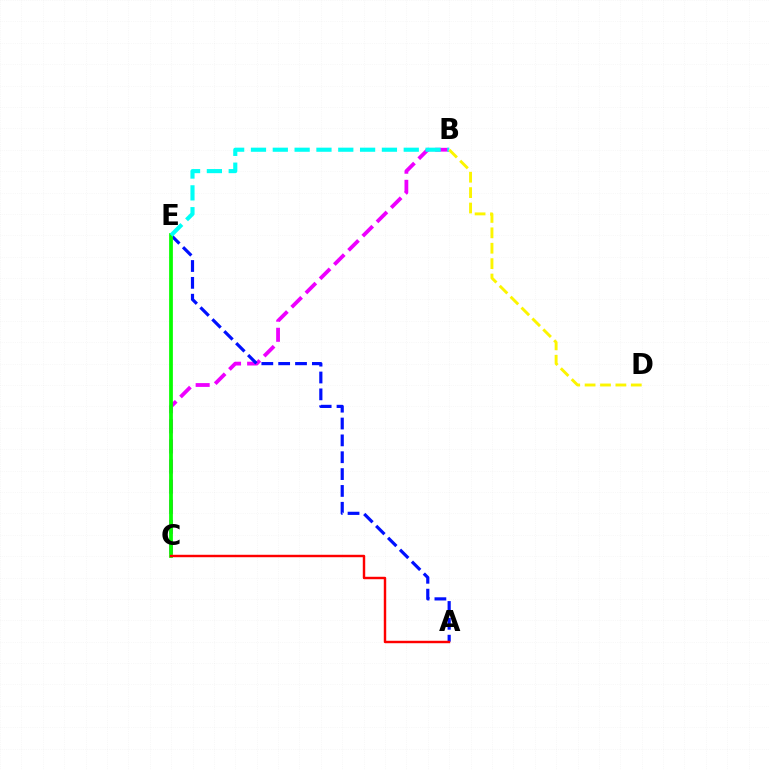{('B', 'C'): [{'color': '#ee00ff', 'line_style': 'dashed', 'thickness': 2.73}], ('A', 'E'): [{'color': '#0010ff', 'line_style': 'dashed', 'thickness': 2.29}], ('C', 'E'): [{'color': '#08ff00', 'line_style': 'solid', 'thickness': 2.7}], ('A', 'C'): [{'color': '#ff0000', 'line_style': 'solid', 'thickness': 1.76}], ('B', 'E'): [{'color': '#00fff6', 'line_style': 'dashed', 'thickness': 2.96}], ('B', 'D'): [{'color': '#fcf500', 'line_style': 'dashed', 'thickness': 2.09}]}